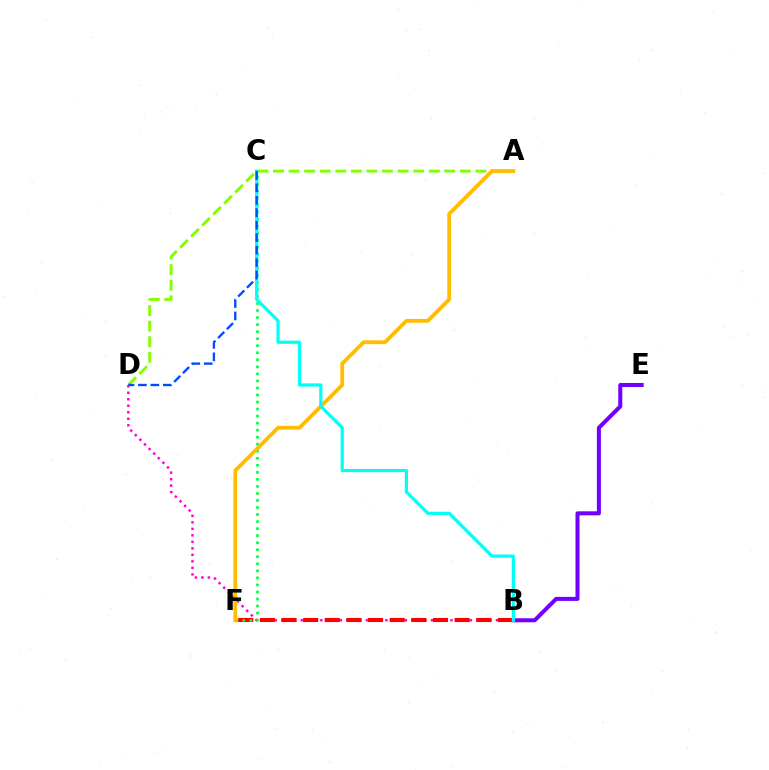{('B', 'D'): [{'color': '#ff00cf', 'line_style': 'dotted', 'thickness': 1.77}], ('B', 'F'): [{'color': '#ff0000', 'line_style': 'dashed', 'thickness': 2.94}], ('A', 'D'): [{'color': '#84ff00', 'line_style': 'dashed', 'thickness': 2.12}], ('C', 'F'): [{'color': '#00ff39', 'line_style': 'dotted', 'thickness': 1.91}], ('B', 'E'): [{'color': '#7200ff', 'line_style': 'solid', 'thickness': 2.9}], ('A', 'F'): [{'color': '#ffbd00', 'line_style': 'solid', 'thickness': 2.76}], ('B', 'C'): [{'color': '#00fff6', 'line_style': 'solid', 'thickness': 2.31}], ('C', 'D'): [{'color': '#004bff', 'line_style': 'dashed', 'thickness': 1.69}]}